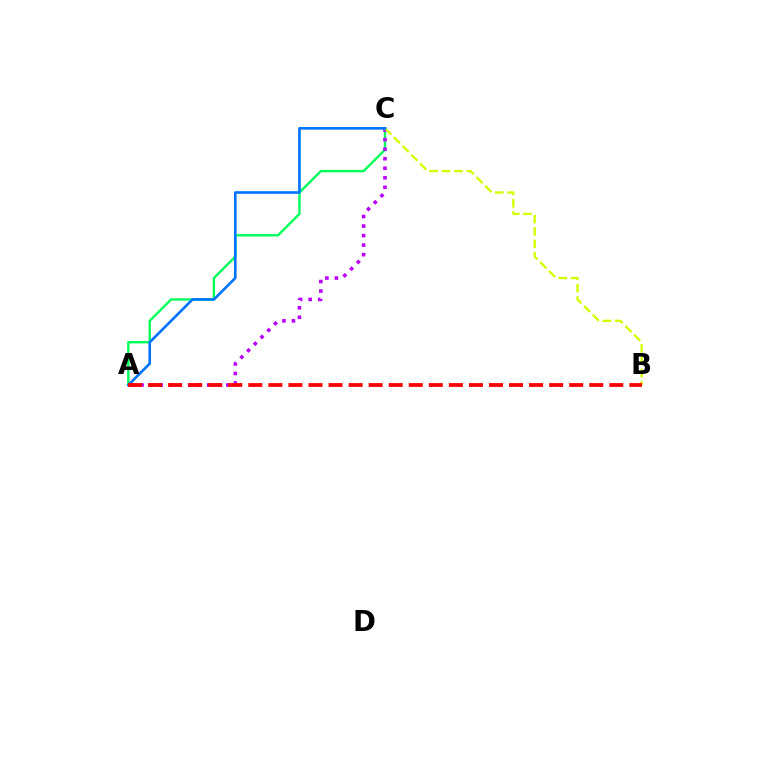{('A', 'C'): [{'color': '#00ff5c', 'line_style': 'solid', 'thickness': 1.72}, {'color': '#b900ff', 'line_style': 'dotted', 'thickness': 2.59}, {'color': '#0074ff', 'line_style': 'solid', 'thickness': 1.9}], ('B', 'C'): [{'color': '#d1ff00', 'line_style': 'dashed', 'thickness': 1.69}], ('A', 'B'): [{'color': '#ff0000', 'line_style': 'dashed', 'thickness': 2.72}]}